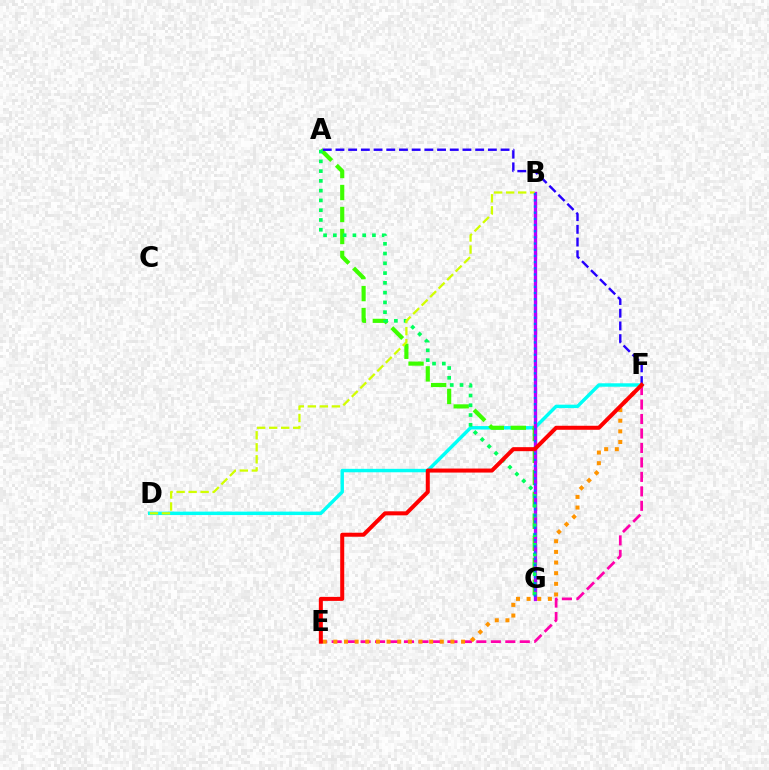{('D', 'F'): [{'color': '#00fff6', 'line_style': 'solid', 'thickness': 2.47}], ('A', 'G'): [{'color': '#3dff00', 'line_style': 'dashed', 'thickness': 2.99}, {'color': '#00ff5c', 'line_style': 'dotted', 'thickness': 2.66}], ('B', 'G'): [{'color': '#b900ff', 'line_style': 'solid', 'thickness': 2.41}, {'color': '#0074ff', 'line_style': 'dotted', 'thickness': 1.68}], ('A', 'F'): [{'color': '#2500ff', 'line_style': 'dashed', 'thickness': 1.73}], ('B', 'D'): [{'color': '#d1ff00', 'line_style': 'dashed', 'thickness': 1.63}], ('E', 'F'): [{'color': '#ff00ac', 'line_style': 'dashed', 'thickness': 1.97}, {'color': '#ff9400', 'line_style': 'dotted', 'thickness': 2.89}, {'color': '#ff0000', 'line_style': 'solid', 'thickness': 2.89}]}